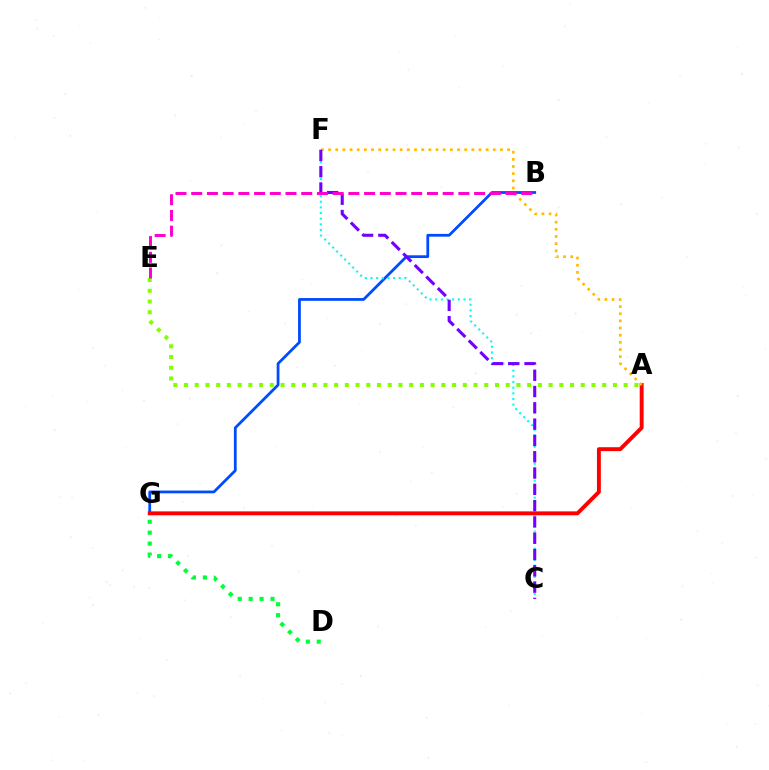{('B', 'G'): [{'color': '#004bff', 'line_style': 'solid', 'thickness': 2.0}], ('D', 'G'): [{'color': '#00ff39', 'line_style': 'dotted', 'thickness': 2.97}], ('A', 'E'): [{'color': '#84ff00', 'line_style': 'dotted', 'thickness': 2.91}], ('C', 'F'): [{'color': '#00fff6', 'line_style': 'dotted', 'thickness': 1.54}, {'color': '#7200ff', 'line_style': 'dashed', 'thickness': 2.21}], ('A', 'G'): [{'color': '#ff0000', 'line_style': 'solid', 'thickness': 2.81}], ('A', 'F'): [{'color': '#ffbd00', 'line_style': 'dotted', 'thickness': 1.95}], ('B', 'E'): [{'color': '#ff00cf', 'line_style': 'dashed', 'thickness': 2.13}]}